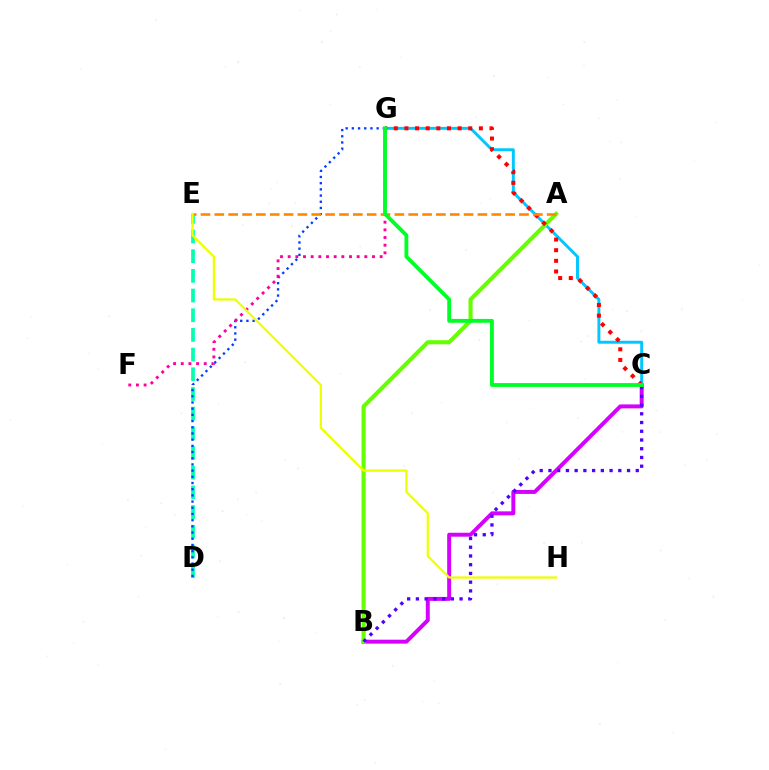{('D', 'E'): [{'color': '#00ffaf', 'line_style': 'dashed', 'thickness': 2.67}], ('D', 'G'): [{'color': '#003fff', 'line_style': 'dotted', 'thickness': 1.68}], ('B', 'C'): [{'color': '#d600ff', 'line_style': 'solid', 'thickness': 2.84}, {'color': '#4f00ff', 'line_style': 'dotted', 'thickness': 2.37}], ('F', 'G'): [{'color': '#ff00a0', 'line_style': 'dotted', 'thickness': 2.08}], ('C', 'G'): [{'color': '#00c7ff', 'line_style': 'solid', 'thickness': 2.11}, {'color': '#ff0000', 'line_style': 'dotted', 'thickness': 2.89}, {'color': '#00ff27', 'line_style': 'solid', 'thickness': 2.78}], ('A', 'B'): [{'color': '#66ff00', 'line_style': 'solid', 'thickness': 2.94}], ('A', 'E'): [{'color': '#ff8800', 'line_style': 'dashed', 'thickness': 1.88}], ('E', 'H'): [{'color': '#eeff00', 'line_style': 'solid', 'thickness': 1.63}]}